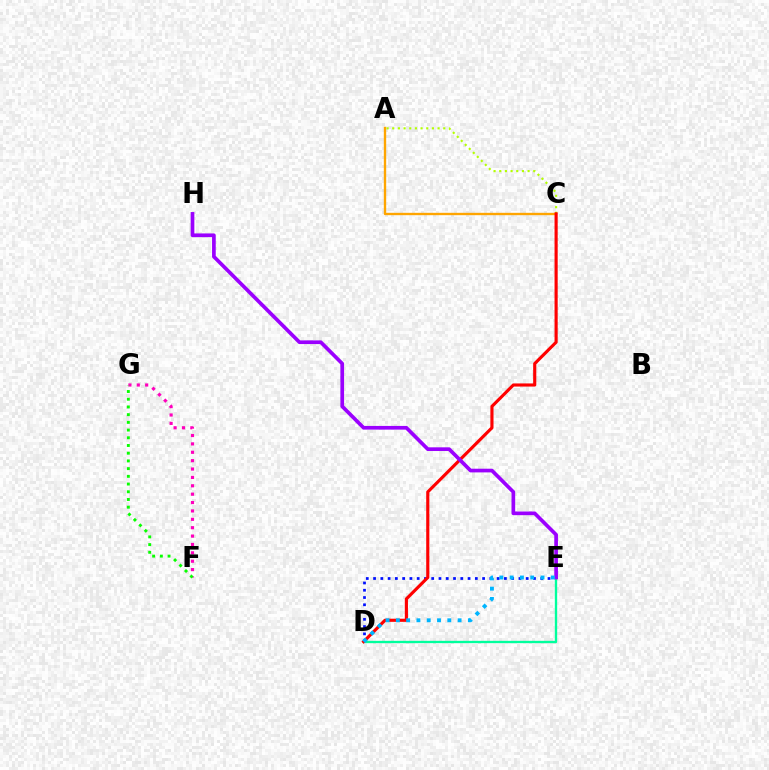{('D', 'E'): [{'color': '#0010ff', 'line_style': 'dotted', 'thickness': 1.97}, {'color': '#00ff9d', 'line_style': 'solid', 'thickness': 1.69}, {'color': '#00b5ff', 'line_style': 'dotted', 'thickness': 2.8}], ('A', 'C'): [{'color': '#b3ff00', 'line_style': 'dotted', 'thickness': 1.54}, {'color': '#ffa500', 'line_style': 'solid', 'thickness': 1.7}], ('C', 'D'): [{'color': '#ff0000', 'line_style': 'solid', 'thickness': 2.26}], ('F', 'G'): [{'color': '#ff00bd', 'line_style': 'dotted', 'thickness': 2.28}, {'color': '#08ff00', 'line_style': 'dotted', 'thickness': 2.1}], ('E', 'H'): [{'color': '#9b00ff', 'line_style': 'solid', 'thickness': 2.66}]}